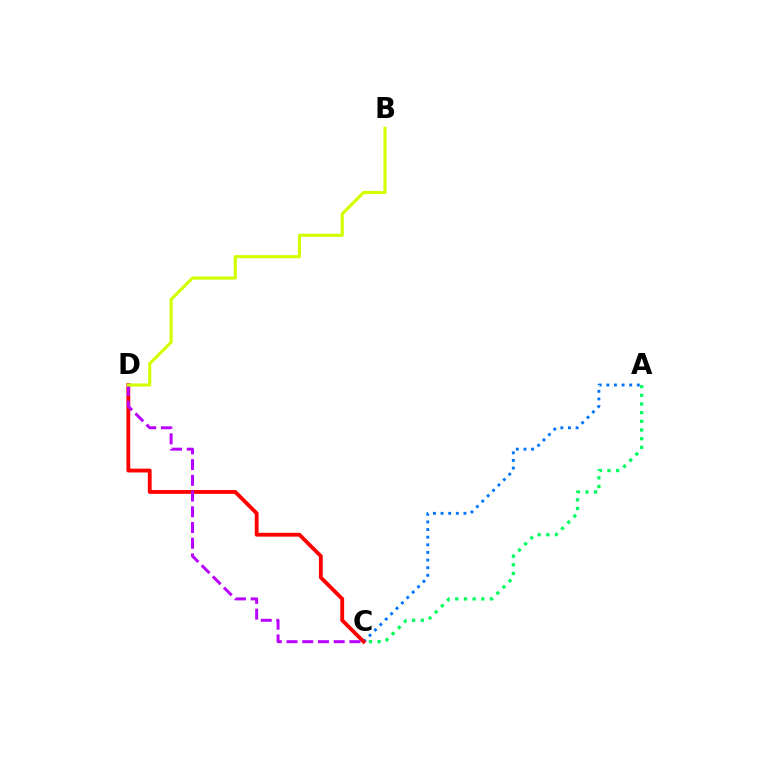{('A', 'C'): [{'color': '#00ff5c', 'line_style': 'dotted', 'thickness': 2.36}, {'color': '#0074ff', 'line_style': 'dotted', 'thickness': 2.07}], ('C', 'D'): [{'color': '#ff0000', 'line_style': 'solid', 'thickness': 2.76}, {'color': '#b900ff', 'line_style': 'dashed', 'thickness': 2.14}], ('B', 'D'): [{'color': '#d1ff00', 'line_style': 'solid', 'thickness': 2.24}]}